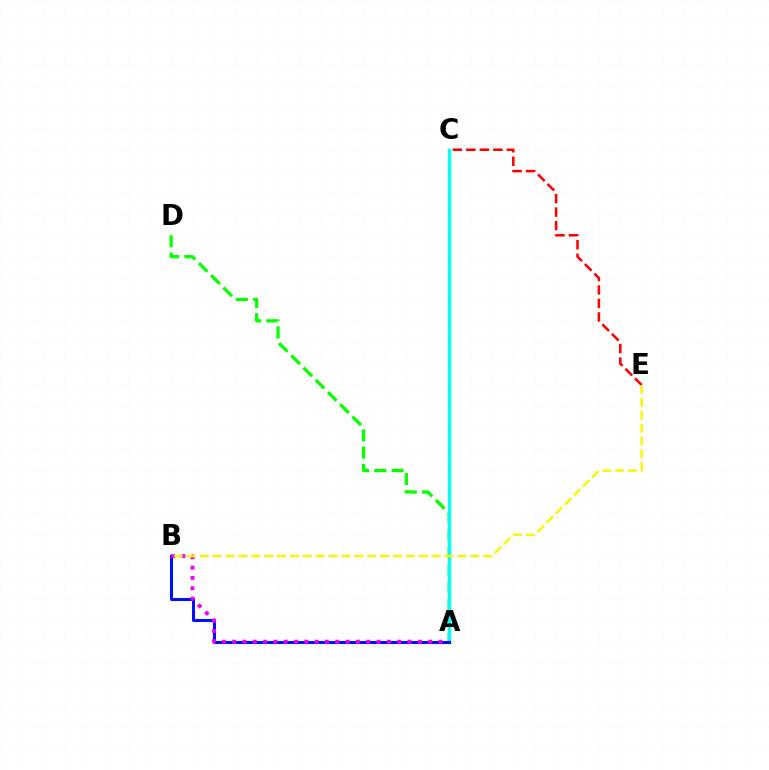{('A', 'D'): [{'color': '#08ff00', 'line_style': 'dashed', 'thickness': 2.35}], ('A', 'C'): [{'color': '#00fff6', 'line_style': 'solid', 'thickness': 2.41}], ('A', 'B'): [{'color': '#0010ff', 'line_style': 'solid', 'thickness': 2.19}, {'color': '#ee00ff', 'line_style': 'dotted', 'thickness': 2.8}], ('C', 'E'): [{'color': '#ff0000', 'line_style': 'dashed', 'thickness': 1.84}], ('B', 'E'): [{'color': '#fcf500', 'line_style': 'dashed', 'thickness': 1.75}]}